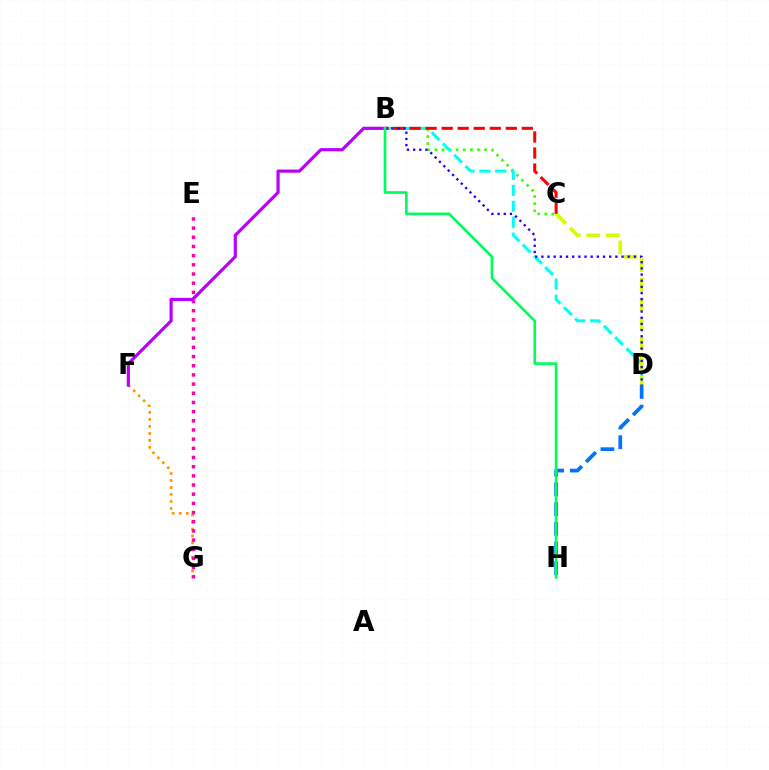{('D', 'H'): [{'color': '#0074ff', 'line_style': 'dashed', 'thickness': 2.68}], ('B', 'C'): [{'color': '#3dff00', 'line_style': 'dotted', 'thickness': 1.93}, {'color': '#ff0000', 'line_style': 'dashed', 'thickness': 2.18}], ('B', 'D'): [{'color': '#00fff6', 'line_style': 'dashed', 'thickness': 2.16}, {'color': '#2500ff', 'line_style': 'dotted', 'thickness': 1.68}], ('F', 'G'): [{'color': '#ff9400', 'line_style': 'dotted', 'thickness': 1.9}], ('E', 'G'): [{'color': '#ff00ac', 'line_style': 'dotted', 'thickness': 2.49}], ('B', 'F'): [{'color': '#b900ff', 'line_style': 'solid', 'thickness': 2.29}], ('C', 'D'): [{'color': '#d1ff00', 'line_style': 'dashed', 'thickness': 2.66}], ('B', 'H'): [{'color': '#00ff5c', 'line_style': 'solid', 'thickness': 1.92}]}